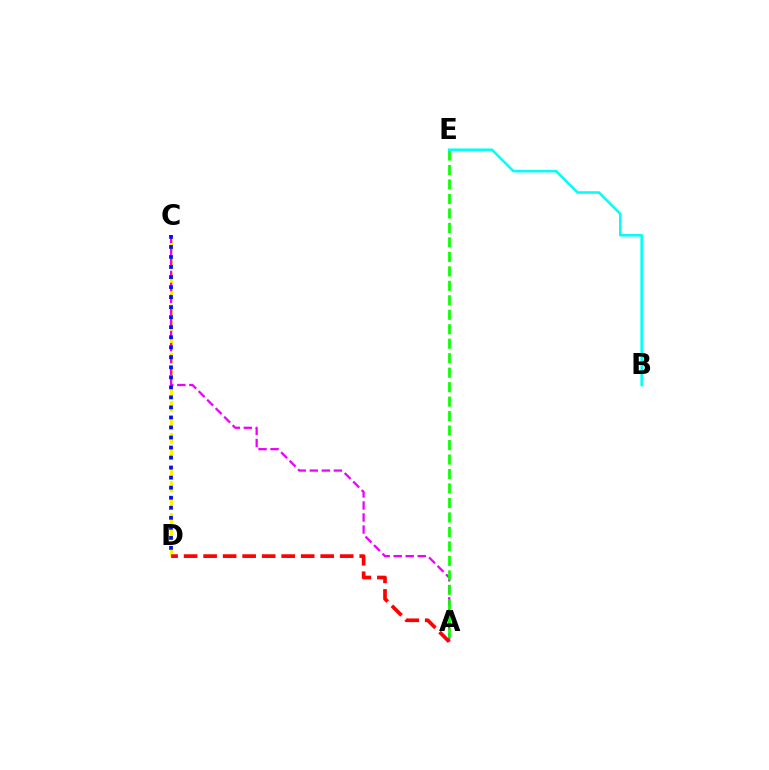{('C', 'D'): [{'color': '#fcf500', 'line_style': 'dashed', 'thickness': 2.18}, {'color': '#0010ff', 'line_style': 'dotted', 'thickness': 2.73}], ('A', 'C'): [{'color': '#ee00ff', 'line_style': 'dashed', 'thickness': 1.63}], ('A', 'E'): [{'color': '#08ff00', 'line_style': 'dashed', 'thickness': 1.97}], ('A', 'D'): [{'color': '#ff0000', 'line_style': 'dashed', 'thickness': 2.65}], ('B', 'E'): [{'color': '#00fff6', 'line_style': 'solid', 'thickness': 1.84}]}